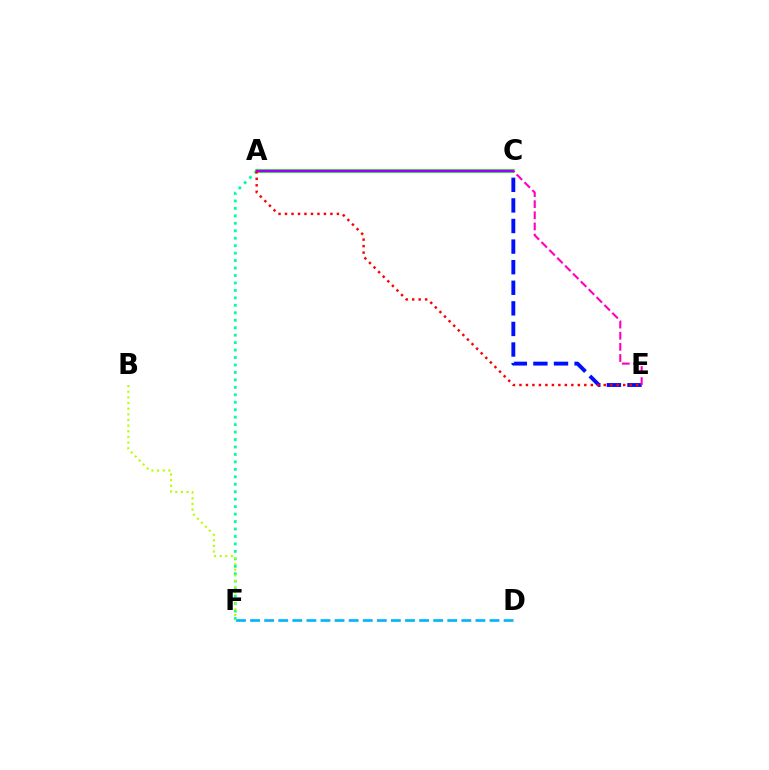{('A', 'C'): [{'color': '#ffa500', 'line_style': 'solid', 'thickness': 1.67}, {'color': '#08ff00', 'line_style': 'solid', 'thickness': 2.55}, {'color': '#9b00ff', 'line_style': 'solid', 'thickness': 1.75}], ('D', 'F'): [{'color': '#00b5ff', 'line_style': 'dashed', 'thickness': 1.91}], ('A', 'F'): [{'color': '#00ff9d', 'line_style': 'dotted', 'thickness': 2.03}], ('C', 'E'): [{'color': '#0010ff', 'line_style': 'dashed', 'thickness': 2.8}, {'color': '#ff00bd', 'line_style': 'dashed', 'thickness': 1.51}], ('B', 'F'): [{'color': '#b3ff00', 'line_style': 'dotted', 'thickness': 1.54}], ('A', 'E'): [{'color': '#ff0000', 'line_style': 'dotted', 'thickness': 1.76}]}